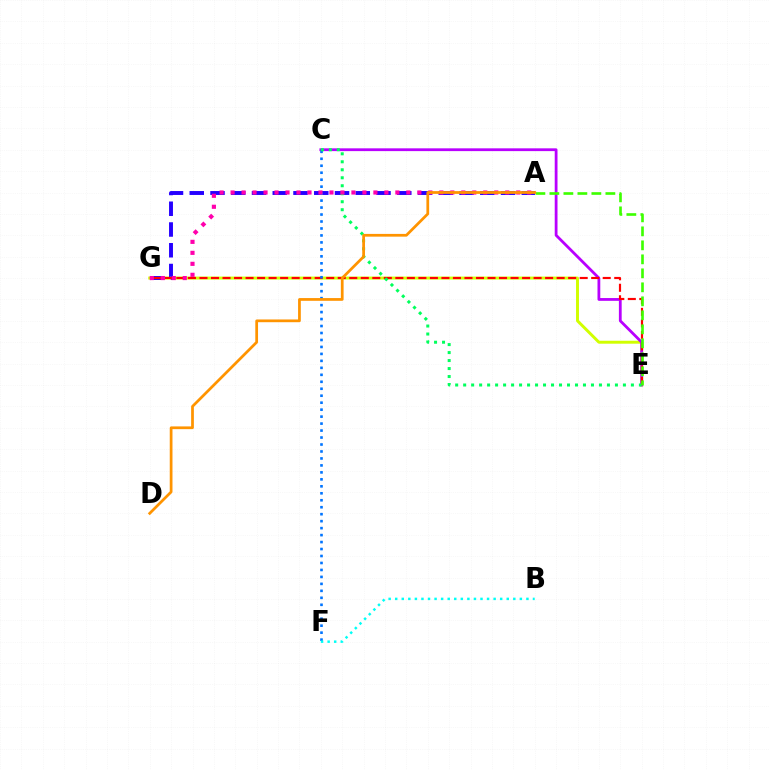{('E', 'G'): [{'color': '#d1ff00', 'line_style': 'solid', 'thickness': 2.12}, {'color': '#ff0000', 'line_style': 'dashed', 'thickness': 1.57}], ('C', 'E'): [{'color': '#b900ff', 'line_style': 'solid', 'thickness': 2.01}, {'color': '#00ff5c', 'line_style': 'dotted', 'thickness': 2.17}], ('A', 'G'): [{'color': '#2500ff', 'line_style': 'dashed', 'thickness': 2.82}, {'color': '#ff00ac', 'line_style': 'dotted', 'thickness': 2.99}], ('C', 'F'): [{'color': '#0074ff', 'line_style': 'dotted', 'thickness': 1.89}], ('B', 'F'): [{'color': '#00fff6', 'line_style': 'dotted', 'thickness': 1.78}], ('A', 'E'): [{'color': '#3dff00', 'line_style': 'dashed', 'thickness': 1.9}], ('A', 'D'): [{'color': '#ff9400', 'line_style': 'solid', 'thickness': 1.97}]}